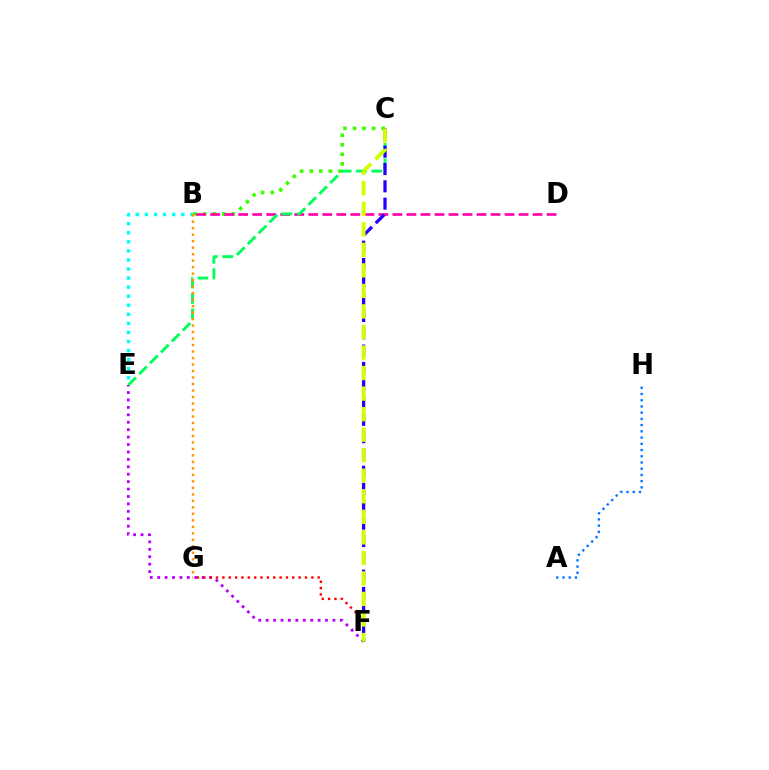{('B', 'E'): [{'color': '#00fff6', 'line_style': 'dotted', 'thickness': 2.46}], ('B', 'C'): [{'color': '#3dff00', 'line_style': 'dotted', 'thickness': 2.6}], ('E', 'F'): [{'color': '#b900ff', 'line_style': 'dotted', 'thickness': 2.02}], ('F', 'G'): [{'color': '#ff0000', 'line_style': 'dotted', 'thickness': 1.73}], ('B', 'D'): [{'color': '#ff00ac', 'line_style': 'dashed', 'thickness': 1.9}], ('C', 'E'): [{'color': '#00ff5c', 'line_style': 'dashed', 'thickness': 2.09}], ('C', 'F'): [{'color': '#2500ff', 'line_style': 'dashed', 'thickness': 2.35}, {'color': '#d1ff00', 'line_style': 'dashed', 'thickness': 2.79}], ('A', 'H'): [{'color': '#0074ff', 'line_style': 'dotted', 'thickness': 1.69}], ('B', 'G'): [{'color': '#ff9400', 'line_style': 'dotted', 'thickness': 1.76}]}